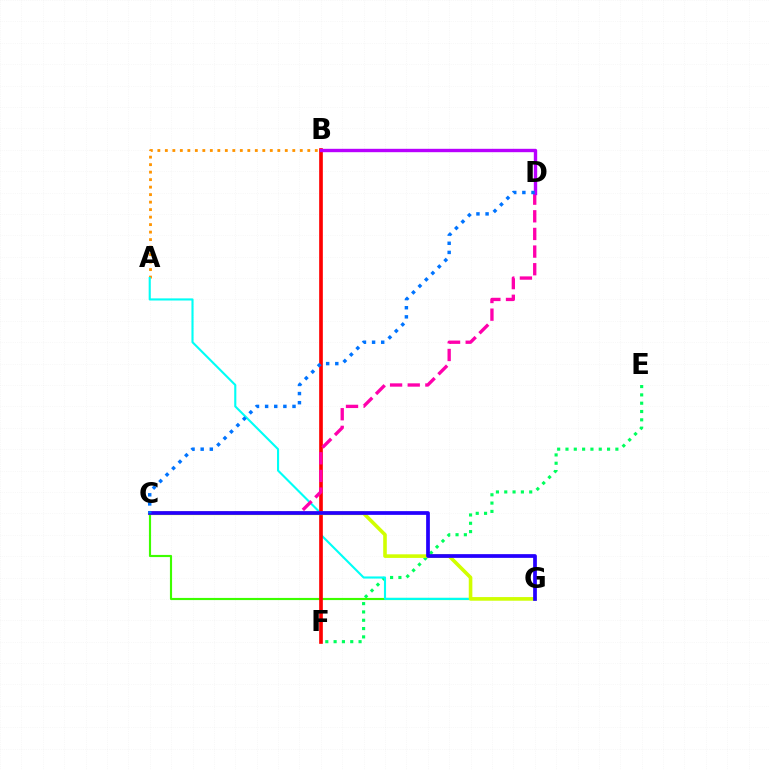{('A', 'B'): [{'color': '#ff9400', 'line_style': 'dotted', 'thickness': 2.04}], ('E', 'F'): [{'color': '#00ff5c', 'line_style': 'dotted', 'thickness': 2.26}], ('C', 'G'): [{'color': '#3dff00', 'line_style': 'solid', 'thickness': 1.55}, {'color': '#d1ff00', 'line_style': 'solid', 'thickness': 2.59}, {'color': '#2500ff', 'line_style': 'solid', 'thickness': 2.68}], ('A', 'G'): [{'color': '#00fff6', 'line_style': 'solid', 'thickness': 1.53}], ('B', 'F'): [{'color': '#ff0000', 'line_style': 'solid', 'thickness': 2.64}], ('C', 'D'): [{'color': '#ff00ac', 'line_style': 'dashed', 'thickness': 2.4}, {'color': '#0074ff', 'line_style': 'dotted', 'thickness': 2.48}], ('B', 'D'): [{'color': '#b900ff', 'line_style': 'solid', 'thickness': 2.44}]}